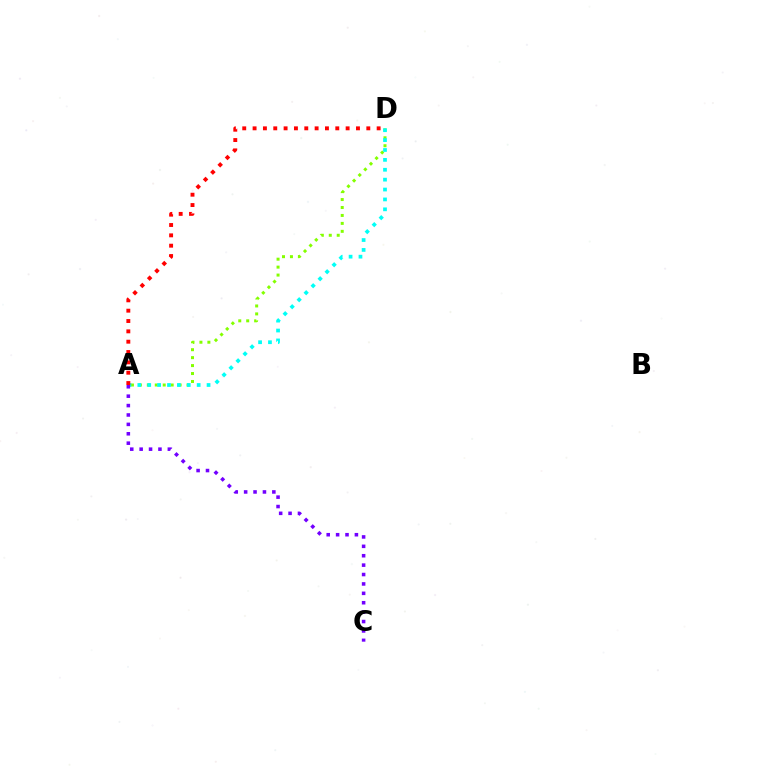{('A', 'D'): [{'color': '#84ff00', 'line_style': 'dotted', 'thickness': 2.16}, {'color': '#00fff6', 'line_style': 'dotted', 'thickness': 2.69}, {'color': '#ff0000', 'line_style': 'dotted', 'thickness': 2.81}], ('A', 'C'): [{'color': '#7200ff', 'line_style': 'dotted', 'thickness': 2.55}]}